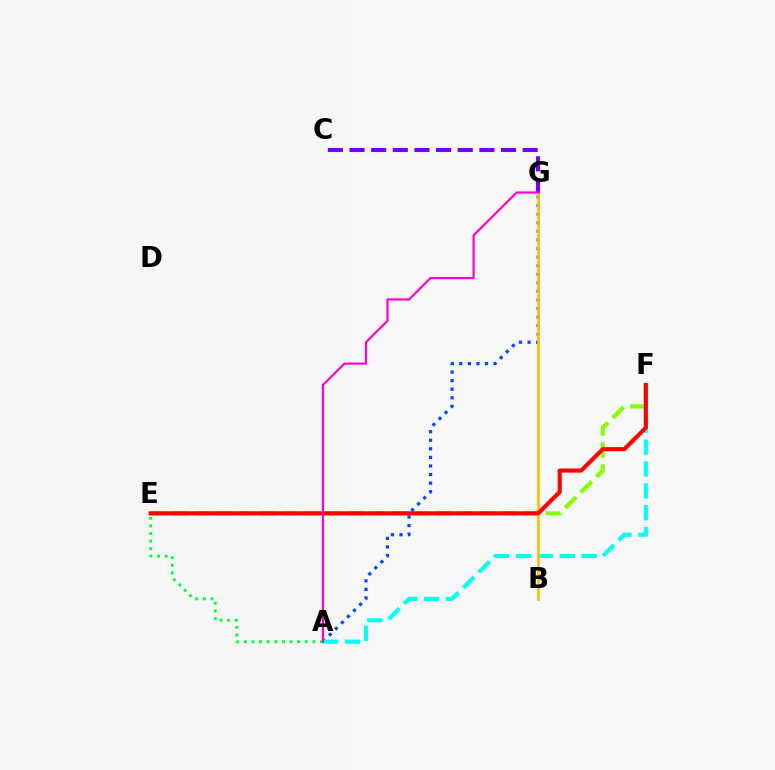{('A', 'G'): [{'color': '#004bff', 'line_style': 'dotted', 'thickness': 2.33}, {'color': '#ff00cf', 'line_style': 'solid', 'thickness': 1.56}], ('E', 'F'): [{'color': '#84ff00', 'line_style': 'dashed', 'thickness': 2.98}, {'color': '#ff0000', 'line_style': 'solid', 'thickness': 2.95}], ('A', 'F'): [{'color': '#00fff6', 'line_style': 'dashed', 'thickness': 2.97}], ('B', 'G'): [{'color': '#ffbd00', 'line_style': 'solid', 'thickness': 1.89}], ('A', 'E'): [{'color': '#00ff39', 'line_style': 'dotted', 'thickness': 2.07}], ('C', 'G'): [{'color': '#7200ff', 'line_style': 'dashed', 'thickness': 2.94}]}